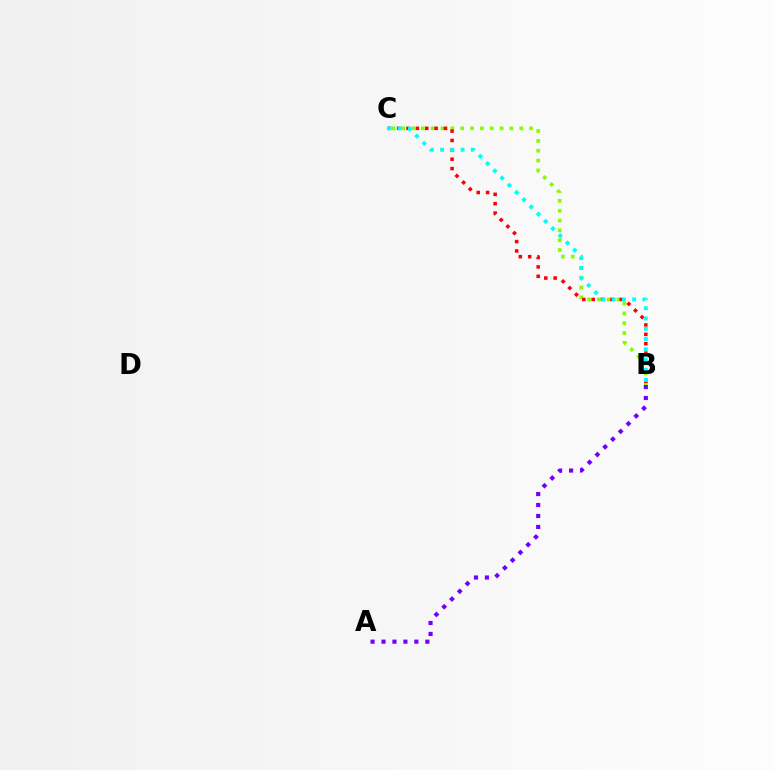{('B', 'C'): [{'color': '#84ff00', 'line_style': 'dotted', 'thickness': 2.67}, {'color': '#ff0000', 'line_style': 'dotted', 'thickness': 2.55}, {'color': '#00fff6', 'line_style': 'dotted', 'thickness': 2.78}], ('A', 'B'): [{'color': '#7200ff', 'line_style': 'dotted', 'thickness': 2.98}]}